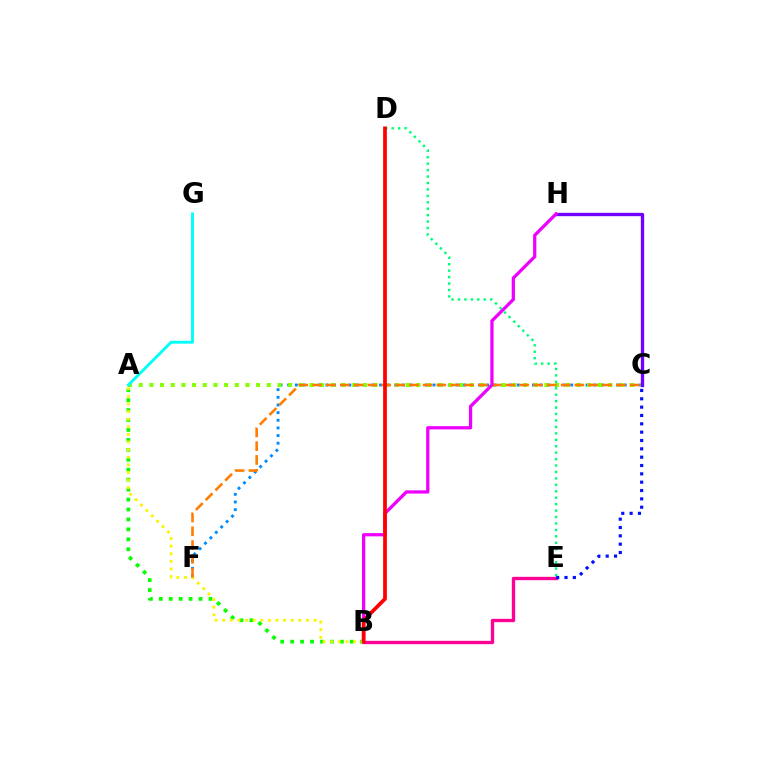{('C', 'F'): [{'color': '#008cff', 'line_style': 'dotted', 'thickness': 2.08}, {'color': '#ff7c00', 'line_style': 'dashed', 'thickness': 1.87}], ('A', 'C'): [{'color': '#84ff00', 'line_style': 'dotted', 'thickness': 2.9}], ('B', 'E'): [{'color': '#ff0094', 'line_style': 'solid', 'thickness': 2.4}], ('A', 'G'): [{'color': '#00fff6', 'line_style': 'solid', 'thickness': 2.07}], ('D', 'E'): [{'color': '#00ff74', 'line_style': 'dotted', 'thickness': 1.75}], ('A', 'B'): [{'color': '#08ff00', 'line_style': 'dotted', 'thickness': 2.7}, {'color': '#fcf500', 'line_style': 'dotted', 'thickness': 2.07}], ('C', 'H'): [{'color': '#7200ff', 'line_style': 'solid', 'thickness': 2.41}], ('C', 'E'): [{'color': '#0010ff', 'line_style': 'dotted', 'thickness': 2.27}], ('B', 'H'): [{'color': '#ee00ff', 'line_style': 'solid', 'thickness': 2.35}], ('B', 'D'): [{'color': '#ff0000', 'line_style': 'solid', 'thickness': 2.68}]}